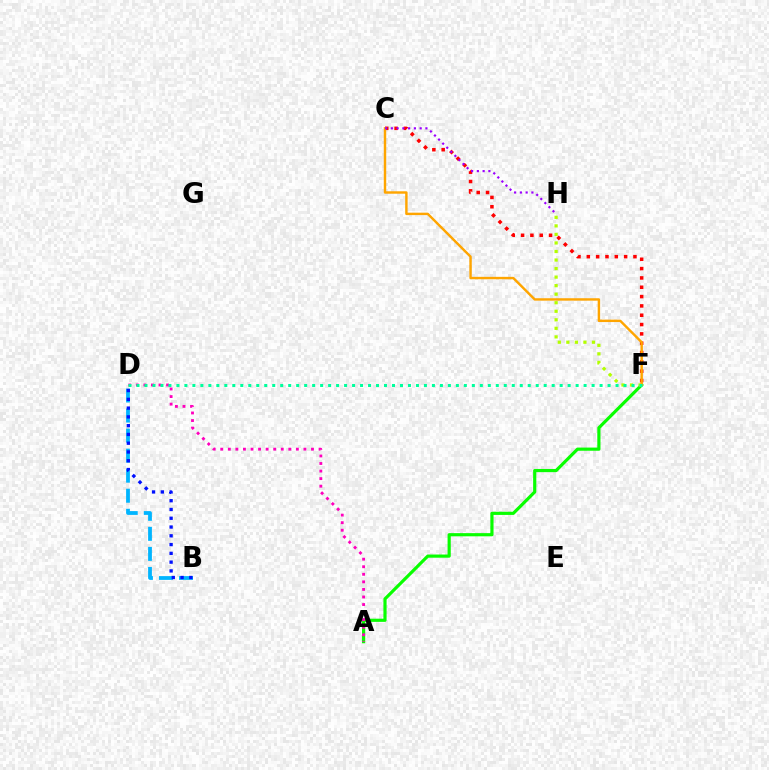{('A', 'F'): [{'color': '#08ff00', 'line_style': 'solid', 'thickness': 2.29}], ('F', 'H'): [{'color': '#b3ff00', 'line_style': 'dotted', 'thickness': 2.32}], ('C', 'F'): [{'color': '#ff0000', 'line_style': 'dotted', 'thickness': 2.53}, {'color': '#ffa500', 'line_style': 'solid', 'thickness': 1.75}], ('C', 'H'): [{'color': '#9b00ff', 'line_style': 'dotted', 'thickness': 1.57}], ('B', 'D'): [{'color': '#00b5ff', 'line_style': 'dashed', 'thickness': 2.72}, {'color': '#0010ff', 'line_style': 'dotted', 'thickness': 2.38}], ('A', 'D'): [{'color': '#ff00bd', 'line_style': 'dotted', 'thickness': 2.05}], ('D', 'F'): [{'color': '#00ff9d', 'line_style': 'dotted', 'thickness': 2.17}]}